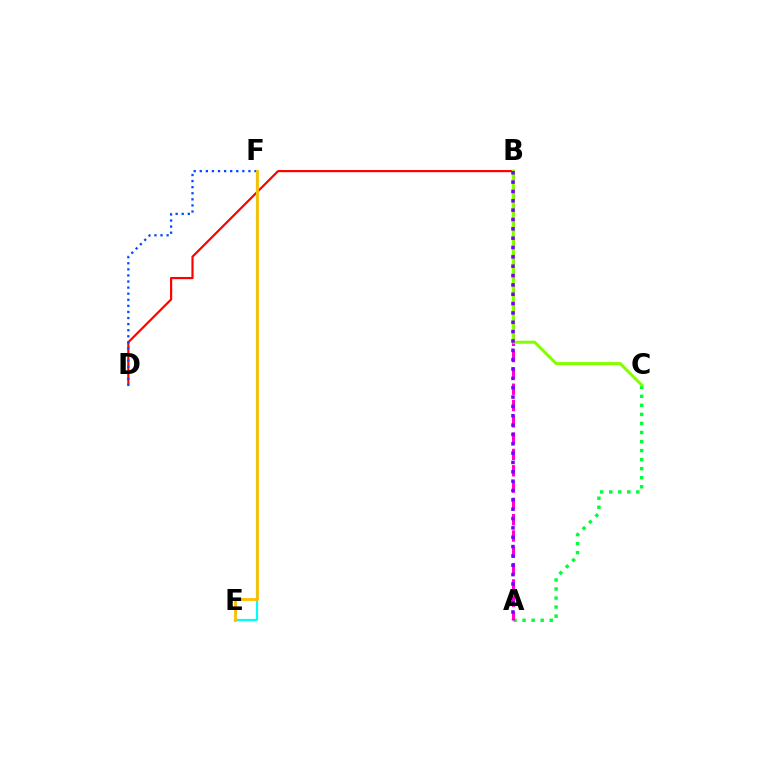{('B', 'D'): [{'color': '#ff0000', 'line_style': 'solid', 'thickness': 1.57}], ('D', 'F'): [{'color': '#004bff', 'line_style': 'dotted', 'thickness': 1.65}], ('A', 'C'): [{'color': '#00ff39', 'line_style': 'dotted', 'thickness': 2.46}], ('E', 'F'): [{'color': '#00fff6', 'line_style': 'solid', 'thickness': 1.58}, {'color': '#ffbd00', 'line_style': 'solid', 'thickness': 2.04}], ('A', 'B'): [{'color': '#ff00cf', 'line_style': 'dashed', 'thickness': 2.22}, {'color': '#7200ff', 'line_style': 'dotted', 'thickness': 2.54}], ('B', 'C'): [{'color': '#84ff00', 'line_style': 'solid', 'thickness': 2.19}]}